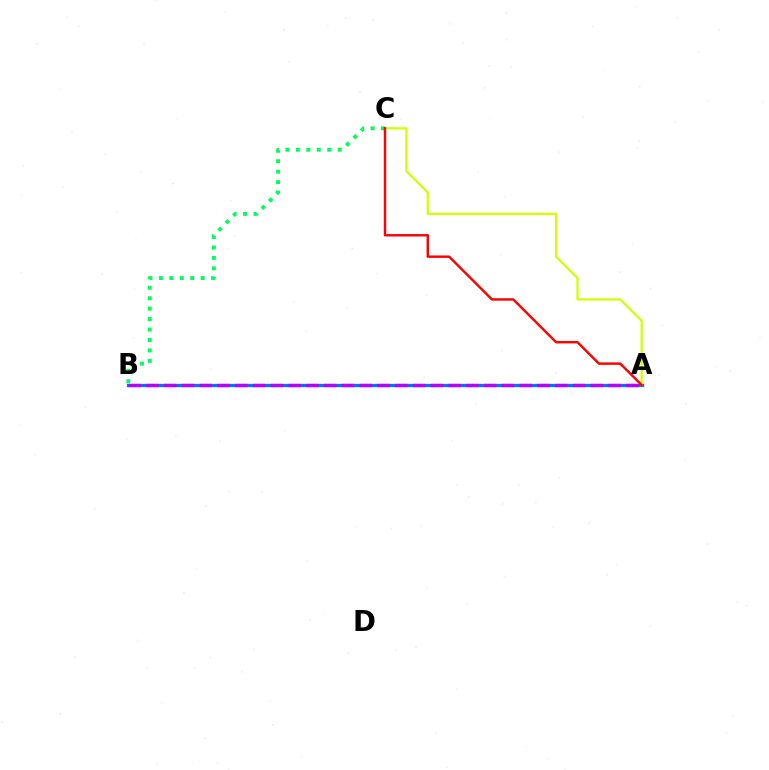{('A', 'B'): [{'color': '#0074ff', 'line_style': 'solid', 'thickness': 2.34}, {'color': '#b900ff', 'line_style': 'dashed', 'thickness': 2.41}], ('A', 'C'): [{'color': '#d1ff00', 'line_style': 'solid', 'thickness': 1.61}, {'color': '#ff0000', 'line_style': 'solid', 'thickness': 1.75}], ('B', 'C'): [{'color': '#00ff5c', 'line_style': 'dotted', 'thickness': 2.84}]}